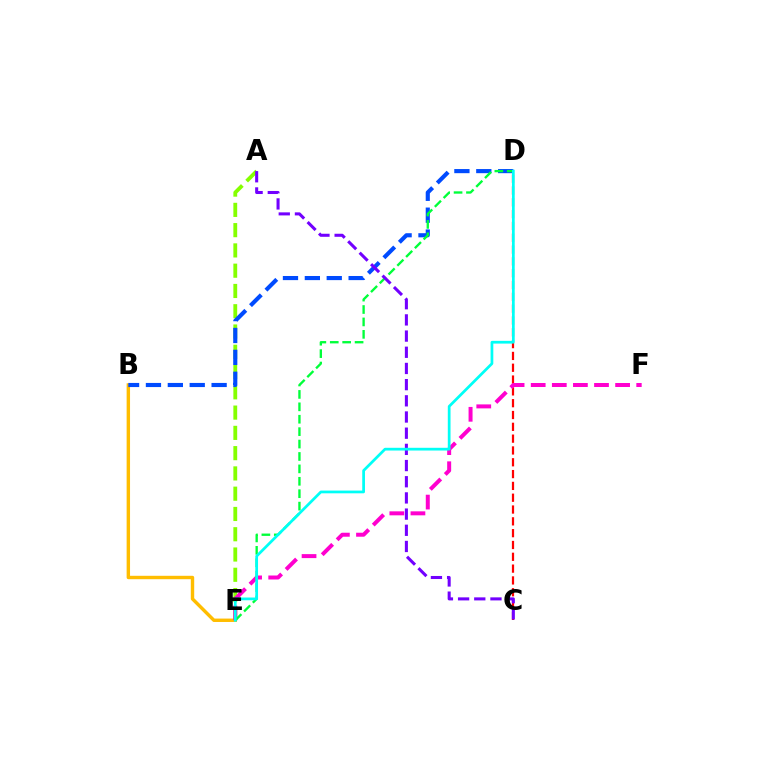{('B', 'E'): [{'color': '#ffbd00', 'line_style': 'solid', 'thickness': 2.45}], ('C', 'D'): [{'color': '#ff0000', 'line_style': 'dashed', 'thickness': 1.61}], ('A', 'E'): [{'color': '#84ff00', 'line_style': 'dashed', 'thickness': 2.75}], ('B', 'D'): [{'color': '#004bff', 'line_style': 'dashed', 'thickness': 2.97}], ('E', 'F'): [{'color': '#ff00cf', 'line_style': 'dashed', 'thickness': 2.87}], ('D', 'E'): [{'color': '#00ff39', 'line_style': 'dashed', 'thickness': 1.69}, {'color': '#00fff6', 'line_style': 'solid', 'thickness': 1.97}], ('A', 'C'): [{'color': '#7200ff', 'line_style': 'dashed', 'thickness': 2.2}]}